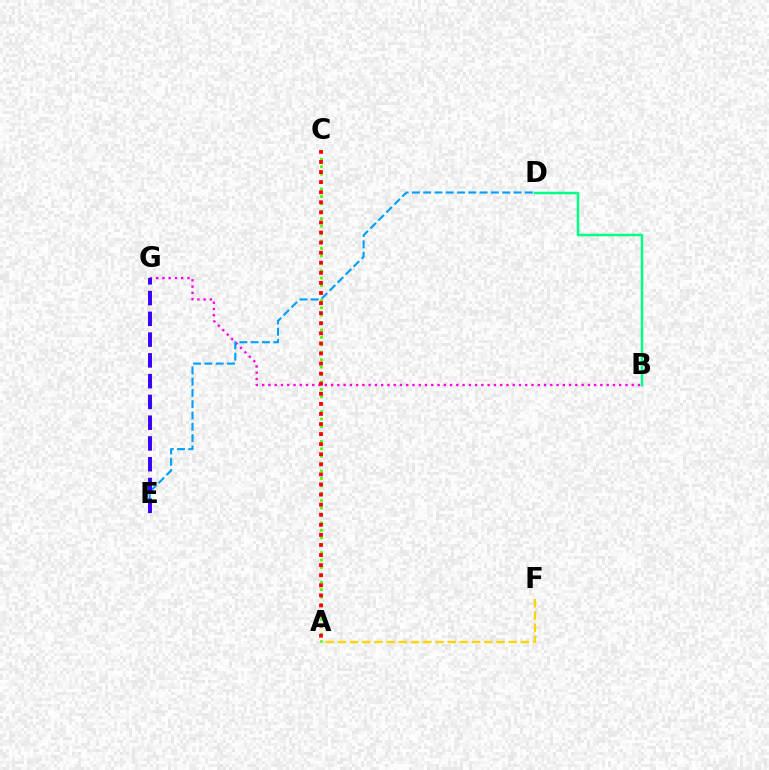{('A', 'F'): [{'color': '#ffd500', 'line_style': 'dashed', 'thickness': 1.66}], ('A', 'C'): [{'color': '#4fff00', 'line_style': 'dotted', 'thickness': 2.02}, {'color': '#ff0000', 'line_style': 'dotted', 'thickness': 2.74}], ('B', 'G'): [{'color': '#ff00ed', 'line_style': 'dotted', 'thickness': 1.7}], ('D', 'E'): [{'color': '#009eff', 'line_style': 'dashed', 'thickness': 1.53}], ('E', 'G'): [{'color': '#3700ff', 'line_style': 'dashed', 'thickness': 2.82}], ('B', 'D'): [{'color': '#00ff86', 'line_style': 'solid', 'thickness': 1.8}]}